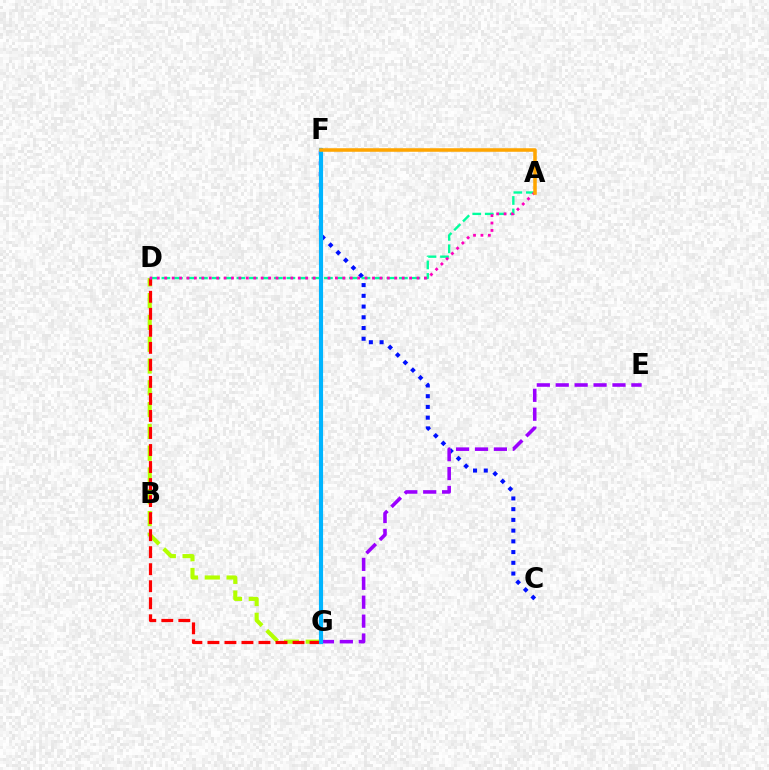{('D', 'G'): [{'color': '#b3ff00', 'line_style': 'dashed', 'thickness': 2.96}, {'color': '#ff0000', 'line_style': 'dashed', 'thickness': 2.31}], ('C', 'F'): [{'color': '#0010ff', 'line_style': 'dotted', 'thickness': 2.92}], ('E', 'G'): [{'color': '#9b00ff', 'line_style': 'dashed', 'thickness': 2.57}], ('F', 'G'): [{'color': '#08ff00', 'line_style': 'dashed', 'thickness': 1.72}, {'color': '#00b5ff', 'line_style': 'solid', 'thickness': 2.98}], ('A', 'D'): [{'color': '#00ff9d', 'line_style': 'dashed', 'thickness': 1.7}, {'color': '#ff00bd', 'line_style': 'dotted', 'thickness': 2.02}], ('A', 'F'): [{'color': '#ffa500', 'line_style': 'solid', 'thickness': 2.56}]}